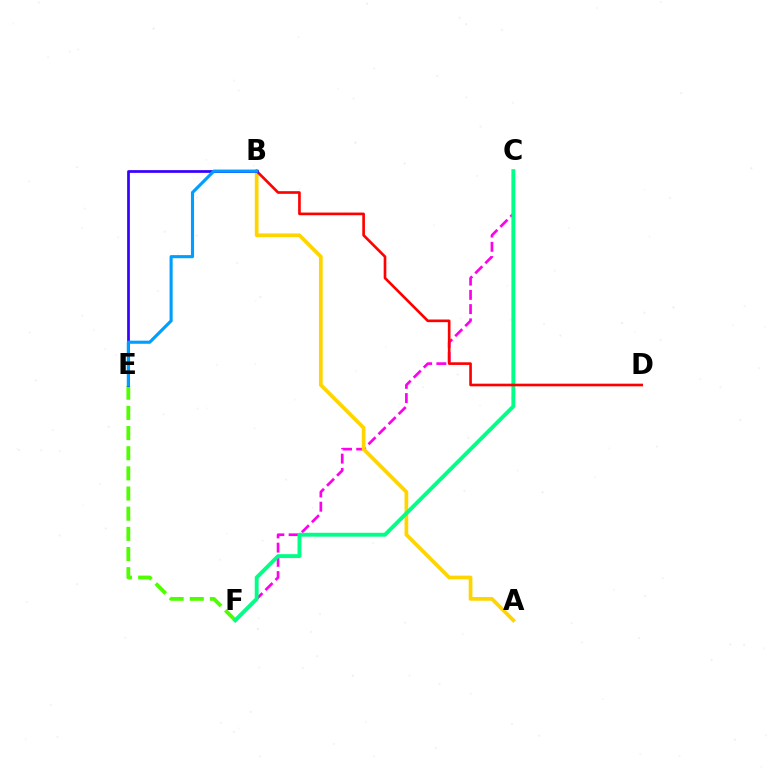{('C', 'F'): [{'color': '#ff00ed', 'line_style': 'dashed', 'thickness': 1.93}, {'color': '#00ff86', 'line_style': 'solid', 'thickness': 2.79}], ('A', 'B'): [{'color': '#ffd500', 'line_style': 'solid', 'thickness': 2.69}], ('E', 'F'): [{'color': '#4fff00', 'line_style': 'dashed', 'thickness': 2.74}], ('B', 'D'): [{'color': '#ff0000', 'line_style': 'solid', 'thickness': 1.91}], ('B', 'E'): [{'color': '#3700ff', 'line_style': 'solid', 'thickness': 1.96}, {'color': '#009eff', 'line_style': 'solid', 'thickness': 2.24}]}